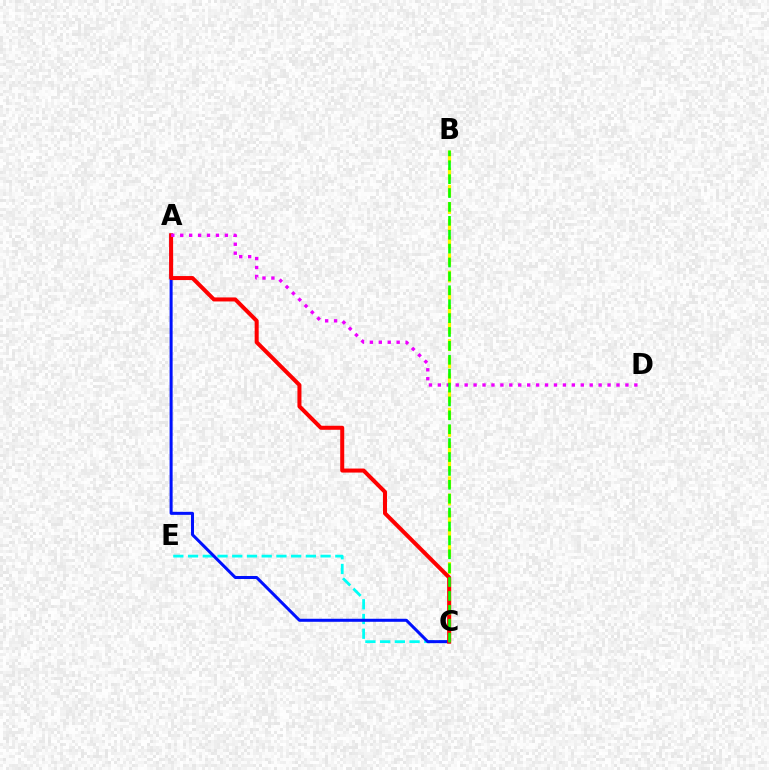{('C', 'E'): [{'color': '#00fff6', 'line_style': 'dashed', 'thickness': 2.0}], ('A', 'C'): [{'color': '#0010ff', 'line_style': 'solid', 'thickness': 2.18}, {'color': '#ff0000', 'line_style': 'solid', 'thickness': 2.89}], ('B', 'C'): [{'color': '#fcf500', 'line_style': 'dashed', 'thickness': 2.33}, {'color': '#08ff00', 'line_style': 'dashed', 'thickness': 1.89}], ('A', 'D'): [{'color': '#ee00ff', 'line_style': 'dotted', 'thickness': 2.43}]}